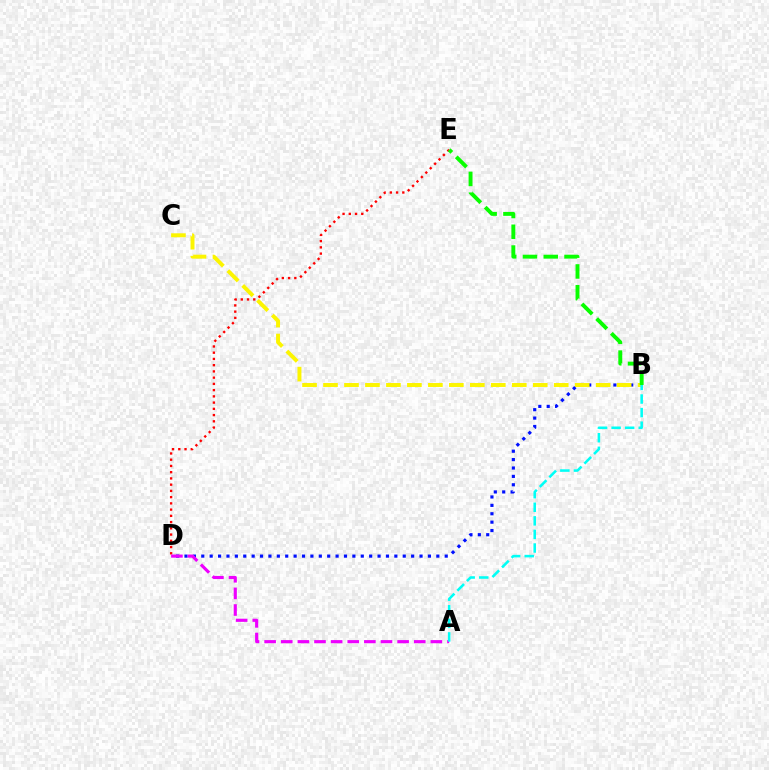{('B', 'D'): [{'color': '#0010ff', 'line_style': 'dotted', 'thickness': 2.28}], ('B', 'C'): [{'color': '#fcf500', 'line_style': 'dashed', 'thickness': 2.85}], ('D', 'E'): [{'color': '#ff0000', 'line_style': 'dotted', 'thickness': 1.7}], ('A', 'D'): [{'color': '#ee00ff', 'line_style': 'dashed', 'thickness': 2.26}], ('A', 'B'): [{'color': '#00fff6', 'line_style': 'dashed', 'thickness': 1.85}], ('B', 'E'): [{'color': '#08ff00', 'line_style': 'dashed', 'thickness': 2.82}]}